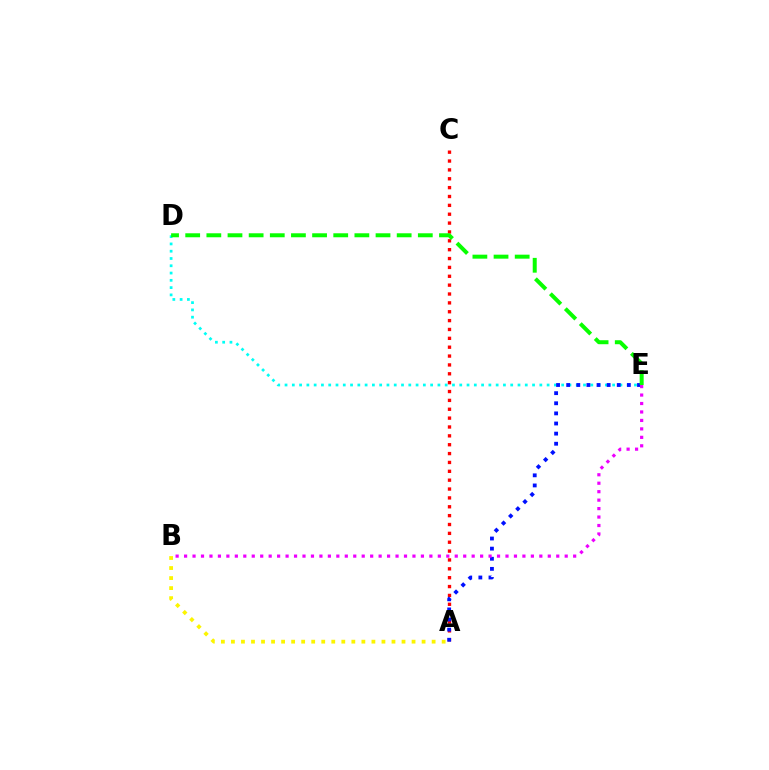{('D', 'E'): [{'color': '#00fff6', 'line_style': 'dotted', 'thickness': 1.98}, {'color': '#08ff00', 'line_style': 'dashed', 'thickness': 2.87}], ('A', 'C'): [{'color': '#ff0000', 'line_style': 'dotted', 'thickness': 2.41}], ('A', 'E'): [{'color': '#0010ff', 'line_style': 'dotted', 'thickness': 2.75}], ('A', 'B'): [{'color': '#fcf500', 'line_style': 'dotted', 'thickness': 2.73}], ('B', 'E'): [{'color': '#ee00ff', 'line_style': 'dotted', 'thickness': 2.3}]}